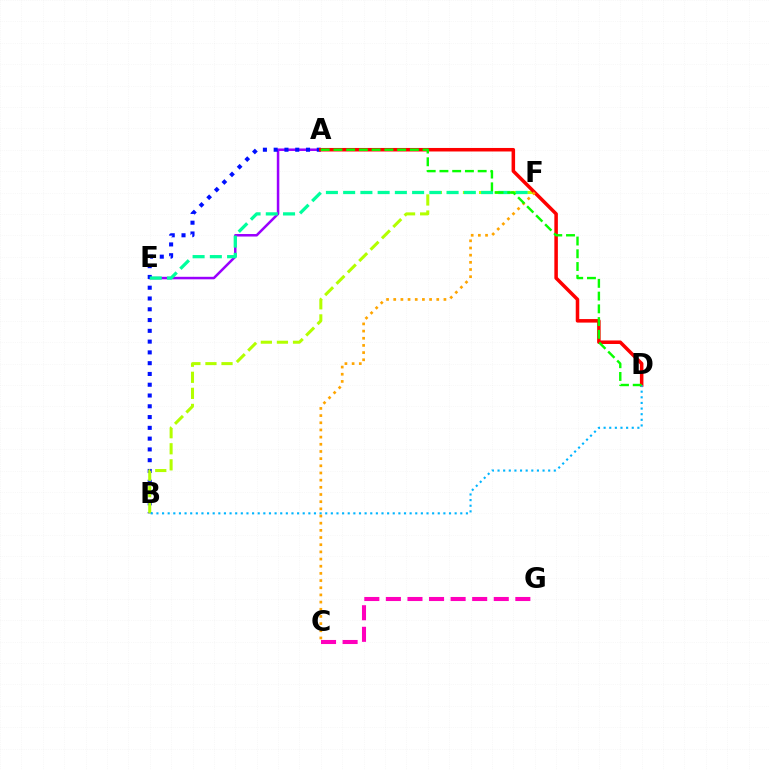{('A', 'E'): [{'color': '#9b00ff', 'line_style': 'solid', 'thickness': 1.81}], ('A', 'B'): [{'color': '#0010ff', 'line_style': 'dotted', 'thickness': 2.93}], ('B', 'F'): [{'color': '#b3ff00', 'line_style': 'dashed', 'thickness': 2.18}], ('E', 'F'): [{'color': '#00ff9d', 'line_style': 'dashed', 'thickness': 2.34}], ('A', 'D'): [{'color': '#ff0000', 'line_style': 'solid', 'thickness': 2.54}, {'color': '#08ff00', 'line_style': 'dashed', 'thickness': 1.73}], ('B', 'D'): [{'color': '#00b5ff', 'line_style': 'dotted', 'thickness': 1.53}], ('C', 'F'): [{'color': '#ffa500', 'line_style': 'dotted', 'thickness': 1.95}], ('C', 'G'): [{'color': '#ff00bd', 'line_style': 'dashed', 'thickness': 2.93}]}